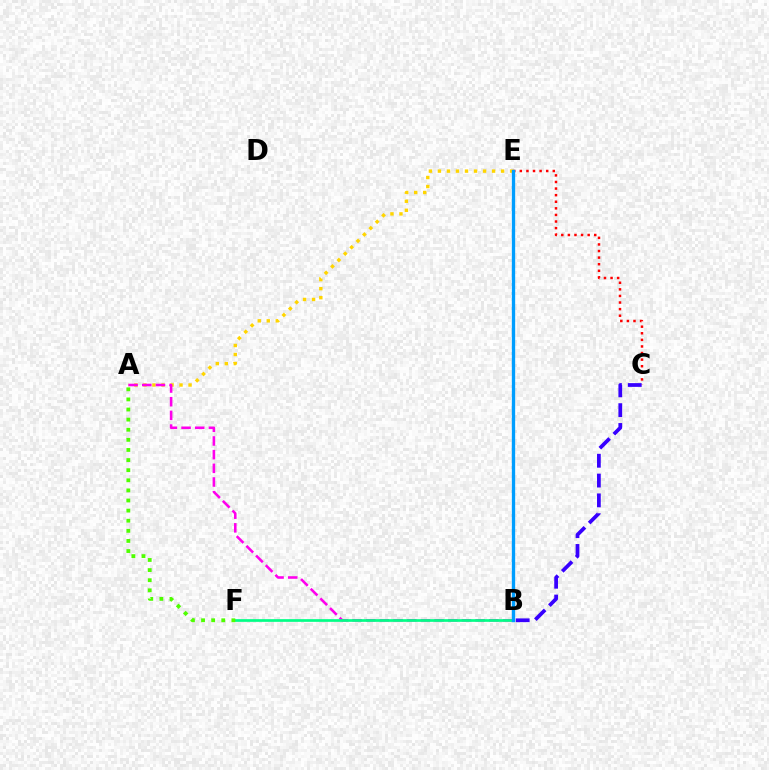{('C', 'E'): [{'color': '#ff0000', 'line_style': 'dotted', 'thickness': 1.79}], ('A', 'E'): [{'color': '#ffd500', 'line_style': 'dotted', 'thickness': 2.45}], ('B', 'C'): [{'color': '#3700ff', 'line_style': 'dashed', 'thickness': 2.69}], ('A', 'B'): [{'color': '#ff00ed', 'line_style': 'dashed', 'thickness': 1.86}], ('B', 'F'): [{'color': '#00ff86', 'line_style': 'solid', 'thickness': 1.94}], ('B', 'E'): [{'color': '#009eff', 'line_style': 'solid', 'thickness': 2.39}], ('A', 'F'): [{'color': '#4fff00', 'line_style': 'dotted', 'thickness': 2.75}]}